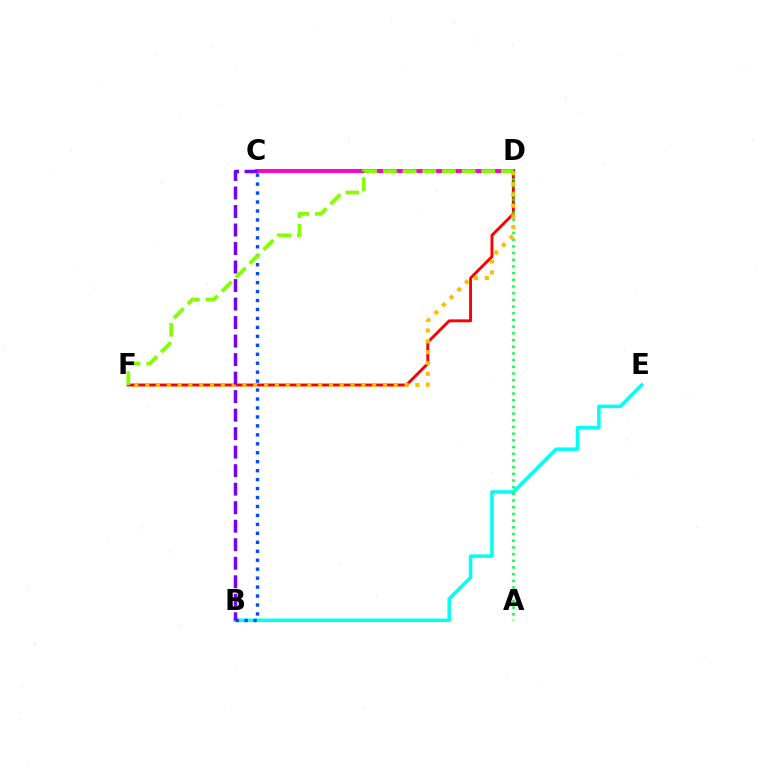{('B', 'E'): [{'color': '#00fff6', 'line_style': 'solid', 'thickness': 2.53}], ('B', 'C'): [{'color': '#004bff', 'line_style': 'dotted', 'thickness': 2.43}, {'color': '#7200ff', 'line_style': 'dashed', 'thickness': 2.51}], ('C', 'D'): [{'color': '#ff00cf', 'line_style': 'solid', 'thickness': 2.83}], ('D', 'F'): [{'color': '#ff0000', 'line_style': 'solid', 'thickness': 2.09}, {'color': '#ffbd00', 'line_style': 'dotted', 'thickness': 2.94}, {'color': '#84ff00', 'line_style': 'dashed', 'thickness': 2.67}], ('A', 'D'): [{'color': '#00ff39', 'line_style': 'dotted', 'thickness': 1.82}]}